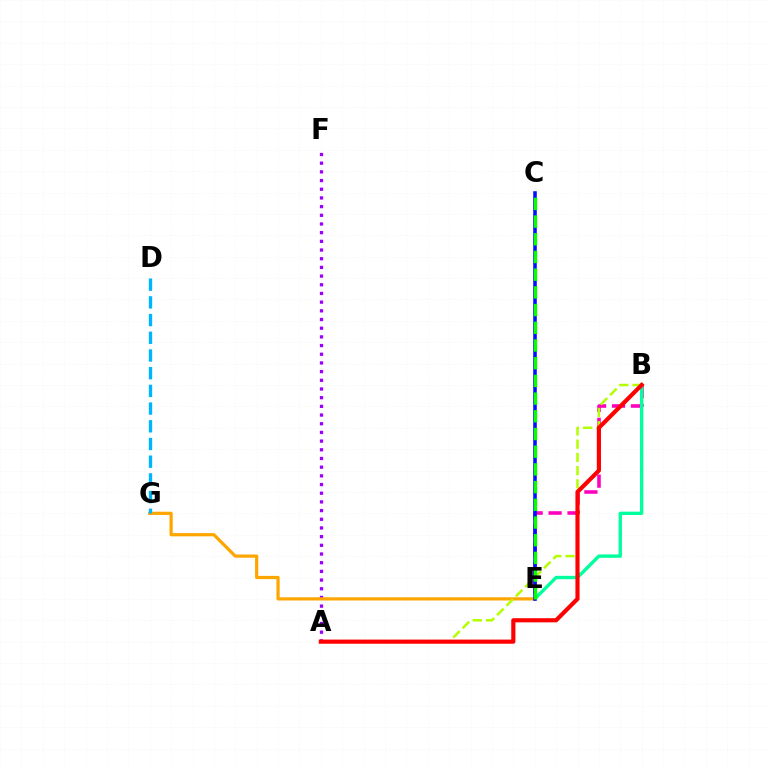{('A', 'F'): [{'color': '#9b00ff', 'line_style': 'dotted', 'thickness': 2.36}], ('B', 'E'): [{'color': '#ff00bd', 'line_style': 'dashed', 'thickness': 2.57}, {'color': '#00ff9d', 'line_style': 'solid', 'thickness': 2.42}], ('E', 'G'): [{'color': '#ffa500', 'line_style': 'solid', 'thickness': 2.31}], ('A', 'B'): [{'color': '#b3ff00', 'line_style': 'dashed', 'thickness': 1.8}, {'color': '#ff0000', 'line_style': 'solid', 'thickness': 2.99}], ('C', 'E'): [{'color': '#0010ff', 'line_style': 'solid', 'thickness': 2.57}, {'color': '#08ff00', 'line_style': 'dashed', 'thickness': 2.4}], ('D', 'G'): [{'color': '#00b5ff', 'line_style': 'dashed', 'thickness': 2.4}]}